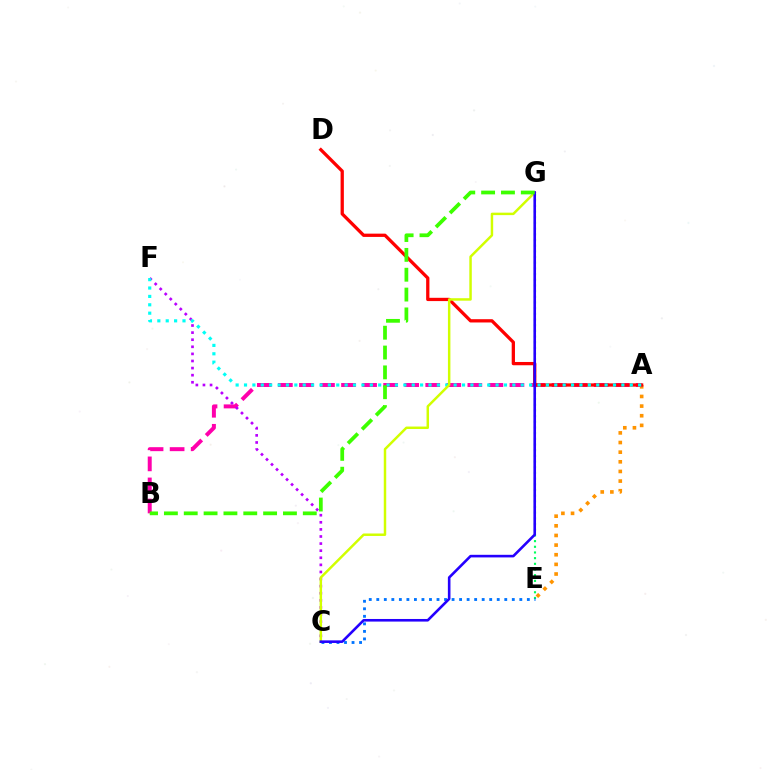{('A', 'E'): [{'color': '#ff9400', 'line_style': 'dotted', 'thickness': 2.62}], ('A', 'B'): [{'color': '#ff00ac', 'line_style': 'dashed', 'thickness': 2.86}], ('E', 'G'): [{'color': '#00ff5c', 'line_style': 'dotted', 'thickness': 1.54}], ('C', 'E'): [{'color': '#0074ff', 'line_style': 'dotted', 'thickness': 2.05}], ('A', 'D'): [{'color': '#ff0000', 'line_style': 'solid', 'thickness': 2.36}], ('C', 'F'): [{'color': '#b900ff', 'line_style': 'dotted', 'thickness': 1.93}], ('A', 'F'): [{'color': '#00fff6', 'line_style': 'dotted', 'thickness': 2.28}], ('C', 'G'): [{'color': '#d1ff00', 'line_style': 'solid', 'thickness': 1.78}, {'color': '#2500ff', 'line_style': 'solid', 'thickness': 1.87}], ('B', 'G'): [{'color': '#3dff00', 'line_style': 'dashed', 'thickness': 2.7}]}